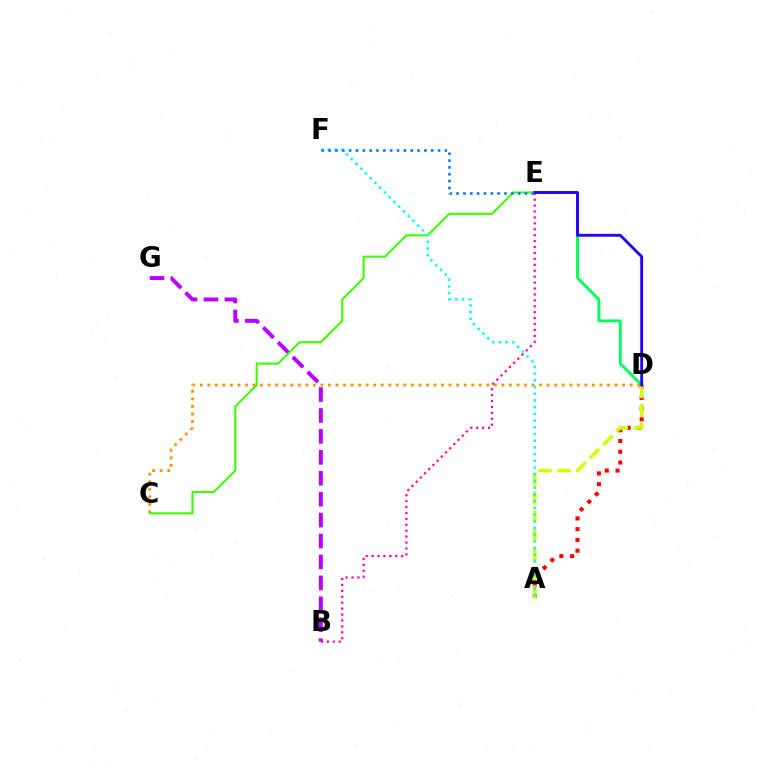{('D', 'E'): [{'color': '#00ff5c', 'line_style': 'solid', 'thickness': 2.09}, {'color': '#2500ff', 'line_style': 'solid', 'thickness': 2.06}], ('A', 'D'): [{'color': '#ff0000', 'line_style': 'dotted', 'thickness': 2.92}, {'color': '#d1ff00', 'line_style': 'dashed', 'thickness': 2.56}], ('C', 'D'): [{'color': '#ff9400', 'line_style': 'dotted', 'thickness': 2.05}], ('B', 'G'): [{'color': '#b900ff', 'line_style': 'dashed', 'thickness': 2.84}], ('B', 'E'): [{'color': '#ff00ac', 'line_style': 'dotted', 'thickness': 1.61}], ('C', 'E'): [{'color': '#3dff00', 'line_style': 'solid', 'thickness': 1.51}], ('A', 'F'): [{'color': '#00fff6', 'line_style': 'dotted', 'thickness': 1.82}], ('E', 'F'): [{'color': '#0074ff', 'line_style': 'dotted', 'thickness': 1.86}]}